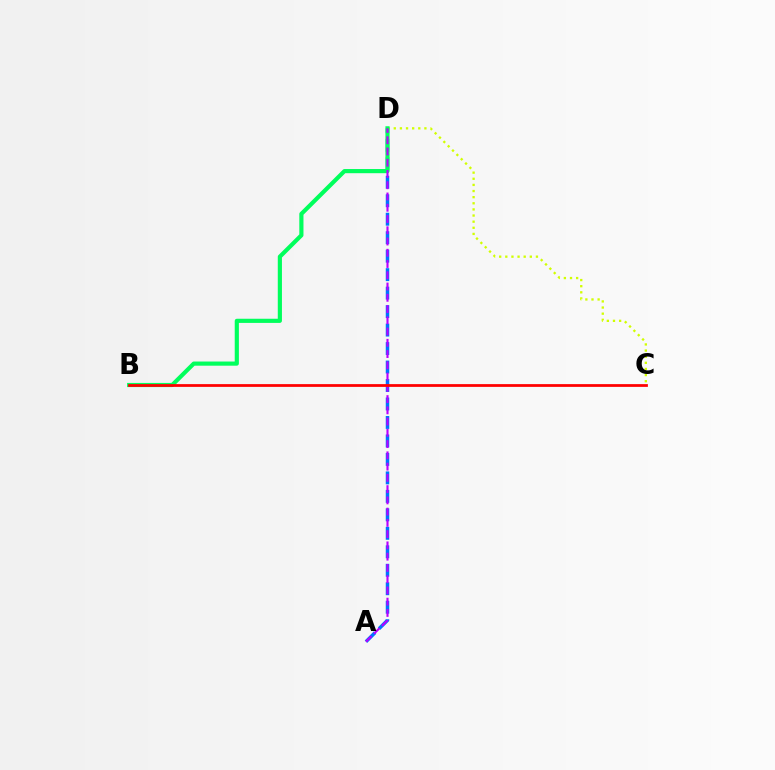{('A', 'D'): [{'color': '#0074ff', 'line_style': 'dashed', 'thickness': 2.51}, {'color': '#b900ff', 'line_style': 'dashed', 'thickness': 1.53}], ('C', 'D'): [{'color': '#d1ff00', 'line_style': 'dotted', 'thickness': 1.66}], ('B', 'D'): [{'color': '#00ff5c', 'line_style': 'solid', 'thickness': 2.99}], ('B', 'C'): [{'color': '#ff0000', 'line_style': 'solid', 'thickness': 1.99}]}